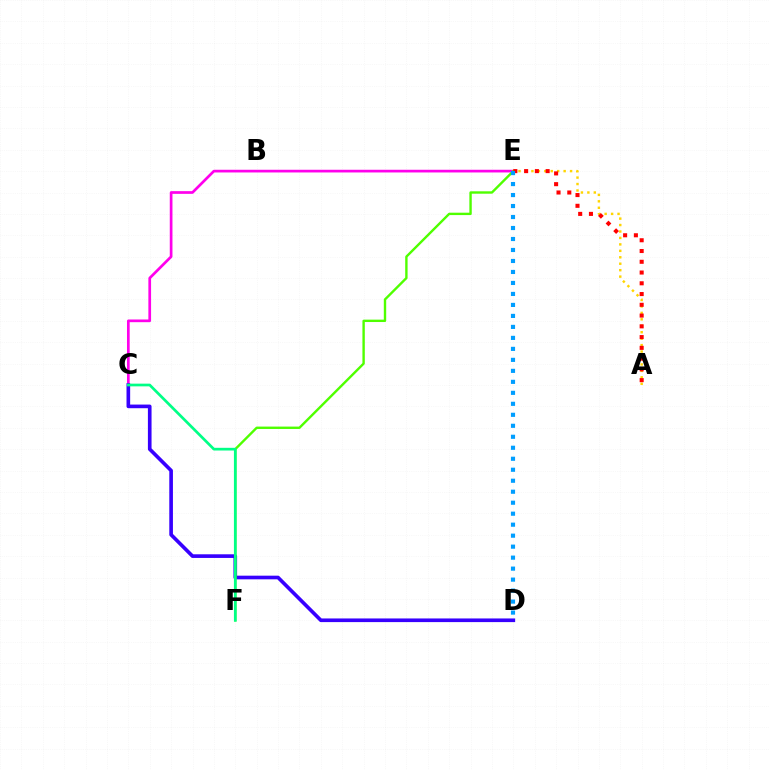{('C', 'E'): [{'color': '#ff00ed', 'line_style': 'solid', 'thickness': 1.95}], ('A', 'E'): [{'color': '#ffd500', 'line_style': 'dotted', 'thickness': 1.75}, {'color': '#ff0000', 'line_style': 'dotted', 'thickness': 2.92}], ('C', 'D'): [{'color': '#3700ff', 'line_style': 'solid', 'thickness': 2.63}], ('E', 'F'): [{'color': '#4fff00', 'line_style': 'solid', 'thickness': 1.72}], ('C', 'F'): [{'color': '#00ff86', 'line_style': 'solid', 'thickness': 1.95}], ('D', 'E'): [{'color': '#009eff', 'line_style': 'dotted', 'thickness': 2.99}]}